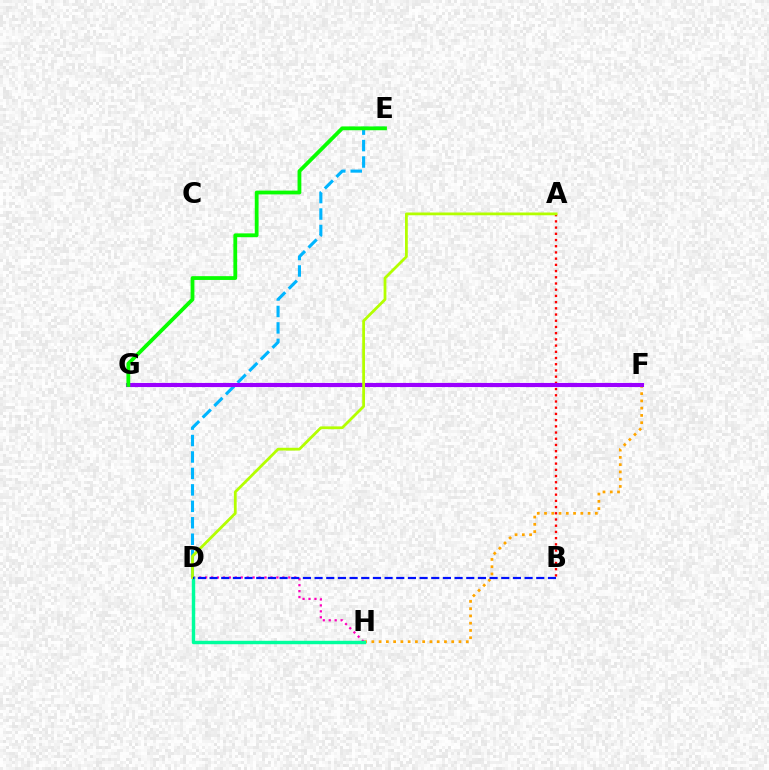{('F', 'H'): [{'color': '#ffa500', 'line_style': 'dotted', 'thickness': 1.97}], ('A', 'B'): [{'color': '#ff0000', 'line_style': 'dotted', 'thickness': 1.69}], ('D', 'E'): [{'color': '#00b5ff', 'line_style': 'dashed', 'thickness': 2.23}], ('D', 'H'): [{'color': '#ff00bd', 'line_style': 'dotted', 'thickness': 1.62}, {'color': '#00ff9d', 'line_style': 'solid', 'thickness': 2.47}], ('F', 'G'): [{'color': '#9b00ff', 'line_style': 'solid', 'thickness': 2.95}], ('E', 'G'): [{'color': '#08ff00', 'line_style': 'solid', 'thickness': 2.73}], ('A', 'D'): [{'color': '#b3ff00', 'line_style': 'solid', 'thickness': 2.0}], ('B', 'D'): [{'color': '#0010ff', 'line_style': 'dashed', 'thickness': 1.58}]}